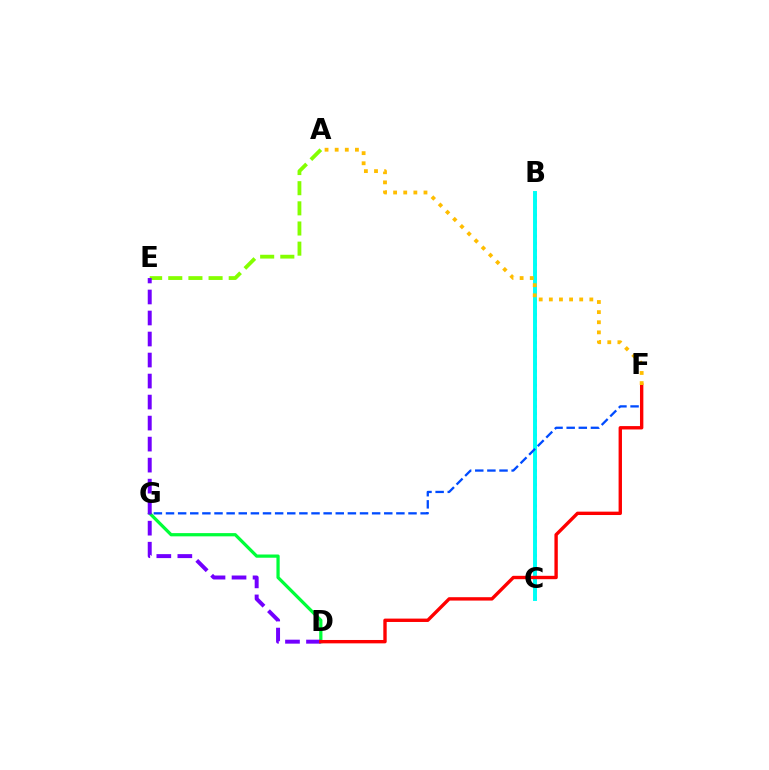{('D', 'G'): [{'color': '#00ff39', 'line_style': 'solid', 'thickness': 2.33}], ('B', 'C'): [{'color': '#ff00cf', 'line_style': 'dotted', 'thickness': 1.93}, {'color': '#00fff6', 'line_style': 'solid', 'thickness': 2.83}], ('A', 'E'): [{'color': '#84ff00', 'line_style': 'dashed', 'thickness': 2.74}], ('D', 'E'): [{'color': '#7200ff', 'line_style': 'dashed', 'thickness': 2.86}], ('F', 'G'): [{'color': '#004bff', 'line_style': 'dashed', 'thickness': 1.65}], ('D', 'F'): [{'color': '#ff0000', 'line_style': 'solid', 'thickness': 2.43}], ('A', 'F'): [{'color': '#ffbd00', 'line_style': 'dotted', 'thickness': 2.75}]}